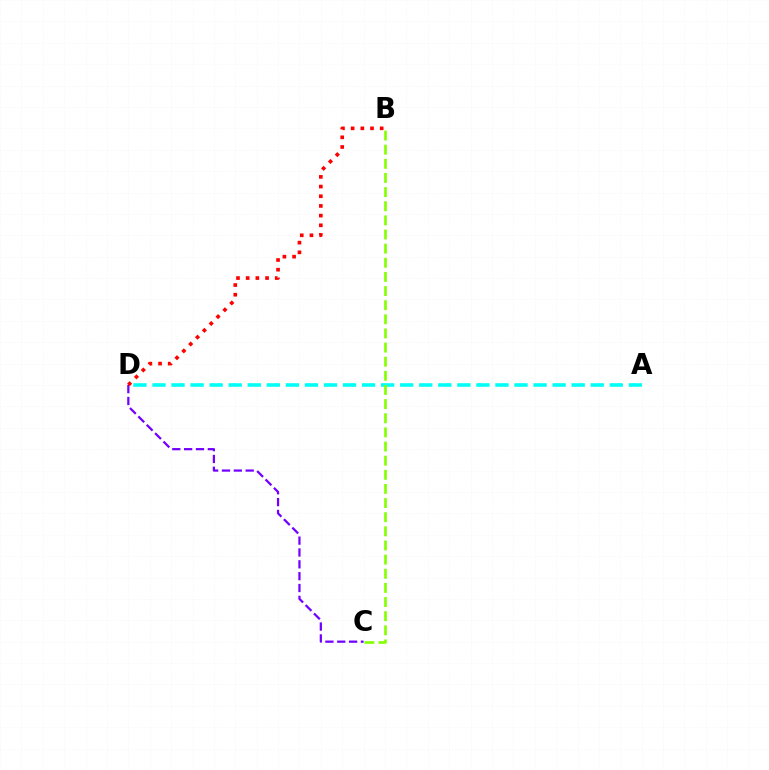{('A', 'D'): [{'color': '#00fff6', 'line_style': 'dashed', 'thickness': 2.59}], ('C', 'D'): [{'color': '#7200ff', 'line_style': 'dashed', 'thickness': 1.61}], ('B', 'D'): [{'color': '#ff0000', 'line_style': 'dotted', 'thickness': 2.63}], ('B', 'C'): [{'color': '#84ff00', 'line_style': 'dashed', 'thickness': 1.92}]}